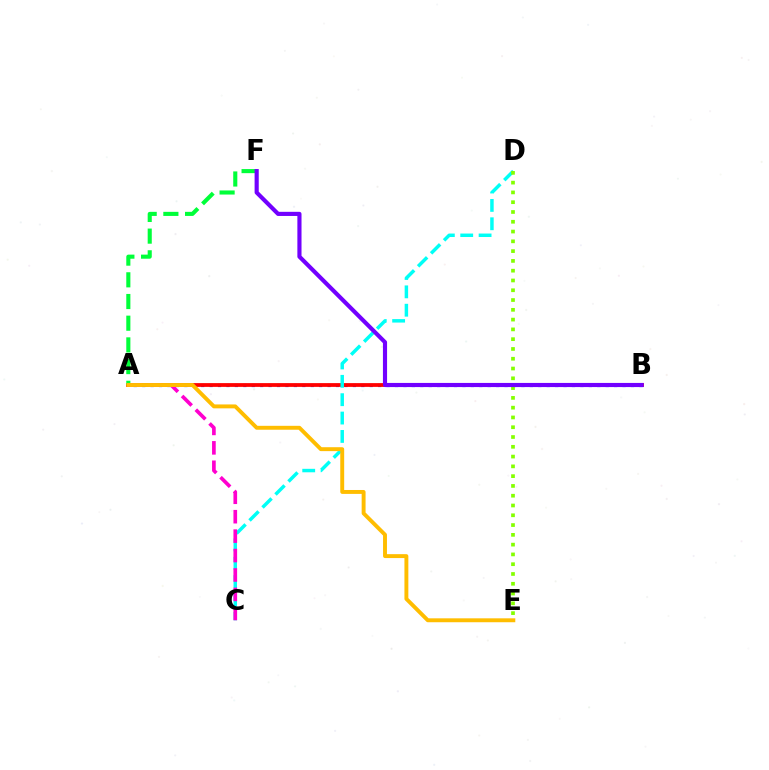{('A', 'B'): [{'color': '#004bff', 'line_style': 'dotted', 'thickness': 2.29}, {'color': '#ff0000', 'line_style': 'solid', 'thickness': 2.72}], ('C', 'D'): [{'color': '#00fff6', 'line_style': 'dashed', 'thickness': 2.5}], ('A', 'F'): [{'color': '#00ff39', 'line_style': 'dashed', 'thickness': 2.95}], ('D', 'E'): [{'color': '#84ff00', 'line_style': 'dotted', 'thickness': 2.66}], ('A', 'C'): [{'color': '#ff00cf', 'line_style': 'dashed', 'thickness': 2.64}], ('B', 'F'): [{'color': '#7200ff', 'line_style': 'solid', 'thickness': 2.98}], ('A', 'E'): [{'color': '#ffbd00', 'line_style': 'solid', 'thickness': 2.82}]}